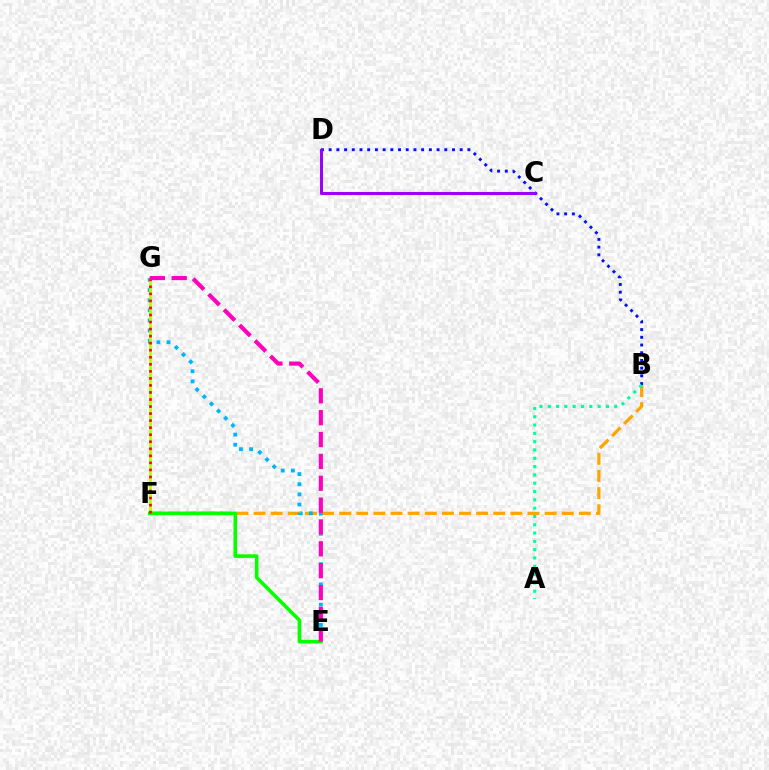{('B', 'F'): [{'color': '#ffa500', 'line_style': 'dashed', 'thickness': 2.33}], ('E', 'G'): [{'color': '#00b5ff', 'line_style': 'dotted', 'thickness': 2.75}, {'color': '#ff00bd', 'line_style': 'dashed', 'thickness': 2.97}], ('F', 'G'): [{'color': '#b3ff00', 'line_style': 'solid', 'thickness': 1.96}, {'color': '#ff0000', 'line_style': 'dotted', 'thickness': 1.91}], ('B', 'D'): [{'color': '#0010ff', 'line_style': 'dotted', 'thickness': 2.09}], ('E', 'F'): [{'color': '#08ff00', 'line_style': 'solid', 'thickness': 2.6}], ('C', 'D'): [{'color': '#9b00ff', 'line_style': 'solid', 'thickness': 2.22}], ('A', 'B'): [{'color': '#00ff9d', 'line_style': 'dotted', 'thickness': 2.26}]}